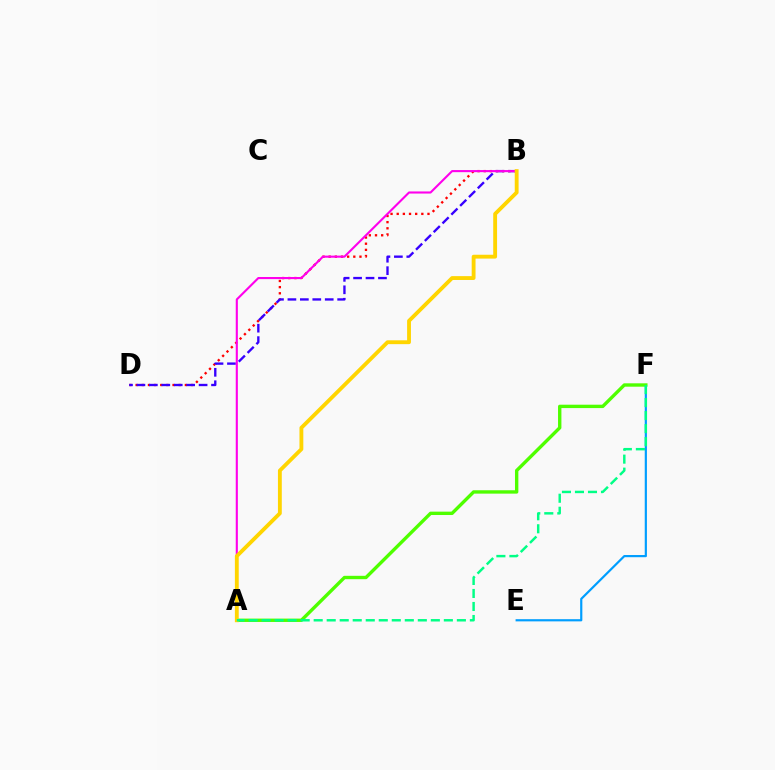{('B', 'D'): [{'color': '#ff0000', 'line_style': 'dotted', 'thickness': 1.67}, {'color': '#3700ff', 'line_style': 'dashed', 'thickness': 1.69}], ('A', 'B'): [{'color': '#ff00ed', 'line_style': 'solid', 'thickness': 1.52}, {'color': '#ffd500', 'line_style': 'solid', 'thickness': 2.77}], ('E', 'F'): [{'color': '#009eff', 'line_style': 'solid', 'thickness': 1.57}], ('A', 'F'): [{'color': '#4fff00', 'line_style': 'solid', 'thickness': 2.43}, {'color': '#00ff86', 'line_style': 'dashed', 'thickness': 1.77}]}